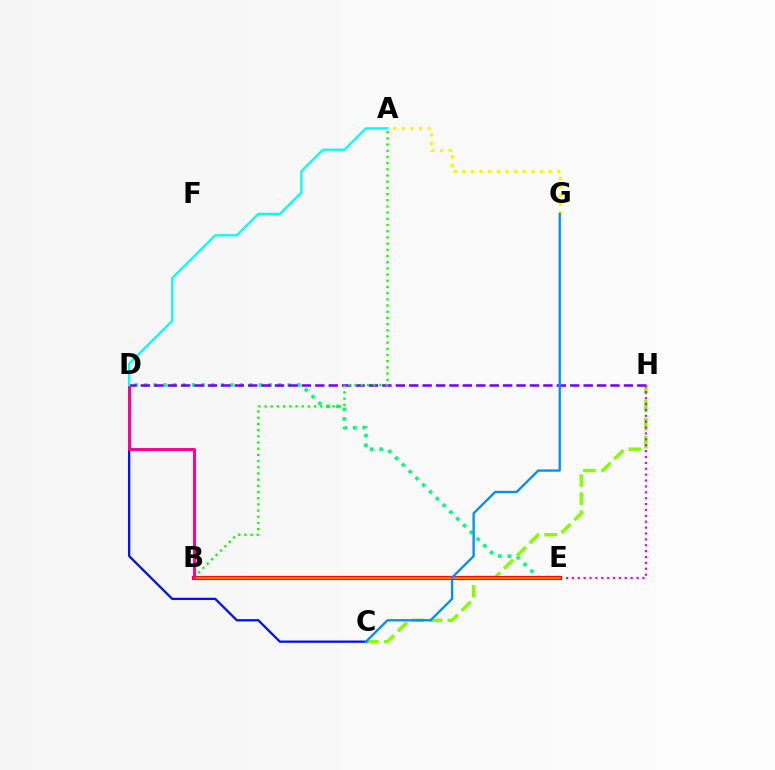{('D', 'E'): [{'color': '#00ff74', 'line_style': 'dotted', 'thickness': 2.6}], ('C', 'H'): [{'color': '#84ff00', 'line_style': 'dashed', 'thickness': 2.46}], ('D', 'H'): [{'color': '#7200ff', 'line_style': 'dashed', 'thickness': 1.82}], ('E', 'H'): [{'color': '#ee00ff', 'line_style': 'dotted', 'thickness': 1.6}], ('B', 'E'): [{'color': '#ff0000', 'line_style': 'solid', 'thickness': 2.99}, {'color': '#ff7c00', 'line_style': 'solid', 'thickness': 1.58}], ('A', 'G'): [{'color': '#fcf500', 'line_style': 'dotted', 'thickness': 2.34}], ('A', 'B'): [{'color': '#08ff00', 'line_style': 'dotted', 'thickness': 1.68}], ('C', 'D'): [{'color': '#0010ff', 'line_style': 'solid', 'thickness': 1.65}], ('C', 'G'): [{'color': '#008cff', 'line_style': 'solid', 'thickness': 1.65}], ('B', 'D'): [{'color': '#ff0094', 'line_style': 'solid', 'thickness': 2.12}], ('A', 'D'): [{'color': '#00fff6', 'line_style': 'solid', 'thickness': 1.64}]}